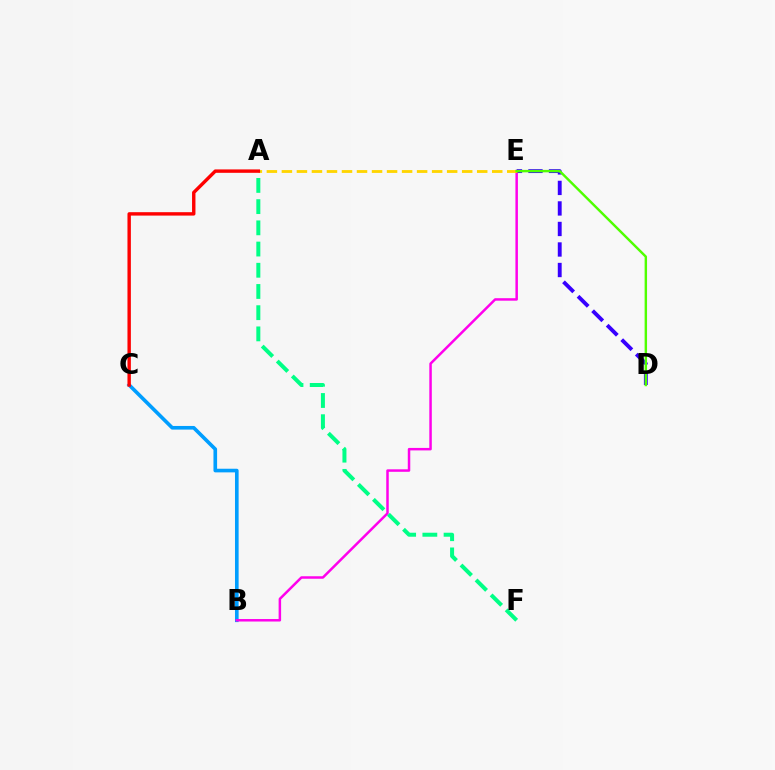{('B', 'C'): [{'color': '#009eff', 'line_style': 'solid', 'thickness': 2.62}], ('B', 'E'): [{'color': '#ff00ed', 'line_style': 'solid', 'thickness': 1.79}], ('D', 'E'): [{'color': '#3700ff', 'line_style': 'dashed', 'thickness': 2.79}, {'color': '#4fff00', 'line_style': 'solid', 'thickness': 1.75}], ('A', 'E'): [{'color': '#ffd500', 'line_style': 'dashed', 'thickness': 2.04}], ('A', 'F'): [{'color': '#00ff86', 'line_style': 'dashed', 'thickness': 2.88}], ('A', 'C'): [{'color': '#ff0000', 'line_style': 'solid', 'thickness': 2.45}]}